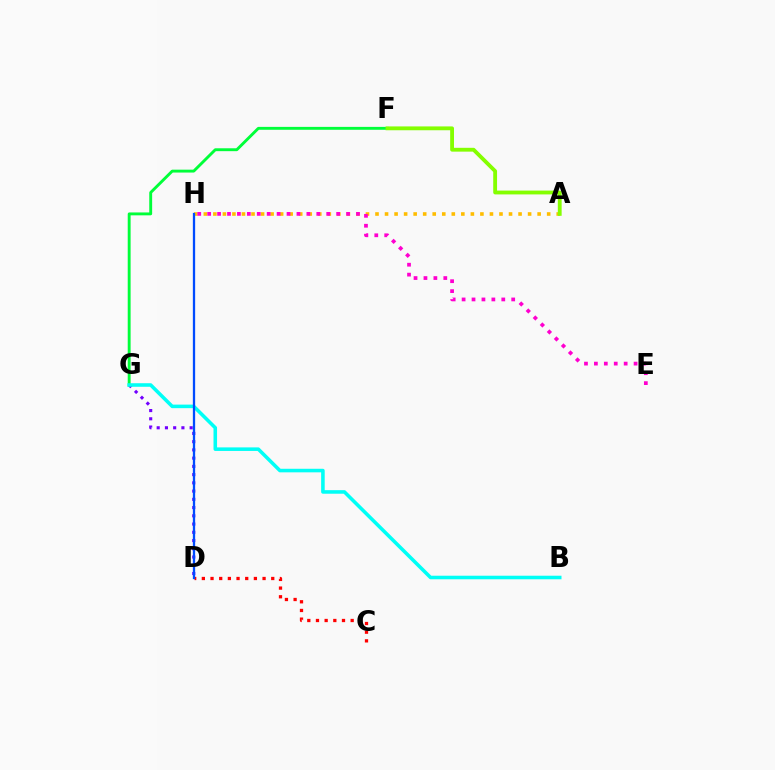{('A', 'H'): [{'color': '#ffbd00', 'line_style': 'dotted', 'thickness': 2.59}], ('D', 'G'): [{'color': '#7200ff', 'line_style': 'dotted', 'thickness': 2.24}], ('F', 'G'): [{'color': '#00ff39', 'line_style': 'solid', 'thickness': 2.08}], ('C', 'D'): [{'color': '#ff0000', 'line_style': 'dotted', 'thickness': 2.36}], ('E', 'H'): [{'color': '#ff00cf', 'line_style': 'dotted', 'thickness': 2.7}], ('B', 'G'): [{'color': '#00fff6', 'line_style': 'solid', 'thickness': 2.56}], ('D', 'H'): [{'color': '#004bff', 'line_style': 'solid', 'thickness': 1.65}], ('A', 'F'): [{'color': '#84ff00', 'line_style': 'solid', 'thickness': 2.76}]}